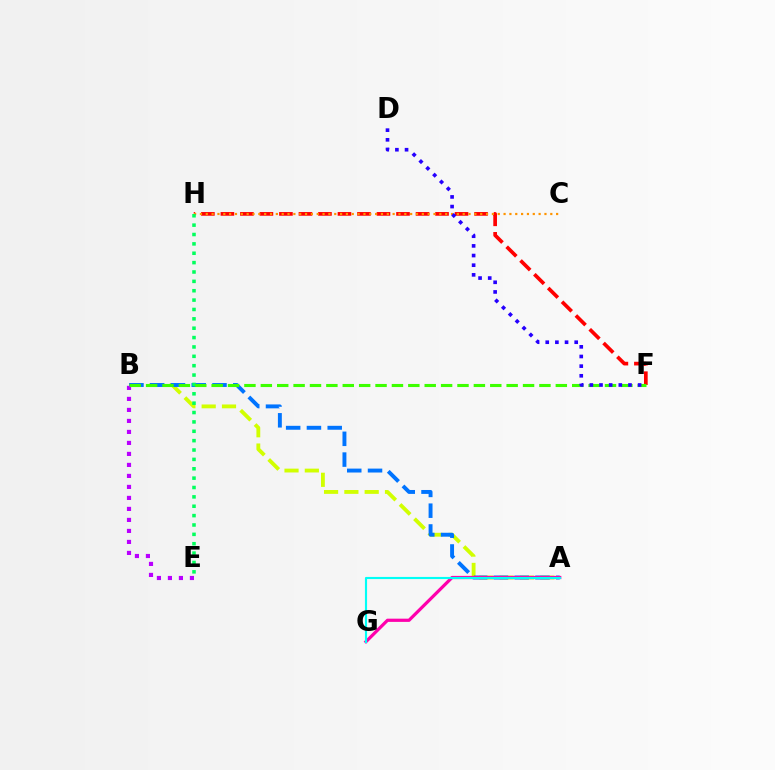{('F', 'H'): [{'color': '#ff0000', 'line_style': 'dashed', 'thickness': 2.65}], ('A', 'B'): [{'color': '#d1ff00', 'line_style': 'dashed', 'thickness': 2.76}, {'color': '#0074ff', 'line_style': 'dashed', 'thickness': 2.82}], ('A', 'G'): [{'color': '#ff00ac', 'line_style': 'solid', 'thickness': 2.32}, {'color': '#00fff6', 'line_style': 'solid', 'thickness': 1.54}], ('B', 'E'): [{'color': '#b900ff', 'line_style': 'dotted', 'thickness': 2.99}], ('C', 'H'): [{'color': '#ff9400', 'line_style': 'dotted', 'thickness': 1.59}], ('E', 'H'): [{'color': '#00ff5c', 'line_style': 'dotted', 'thickness': 2.55}], ('B', 'F'): [{'color': '#3dff00', 'line_style': 'dashed', 'thickness': 2.23}], ('D', 'F'): [{'color': '#2500ff', 'line_style': 'dotted', 'thickness': 2.62}]}